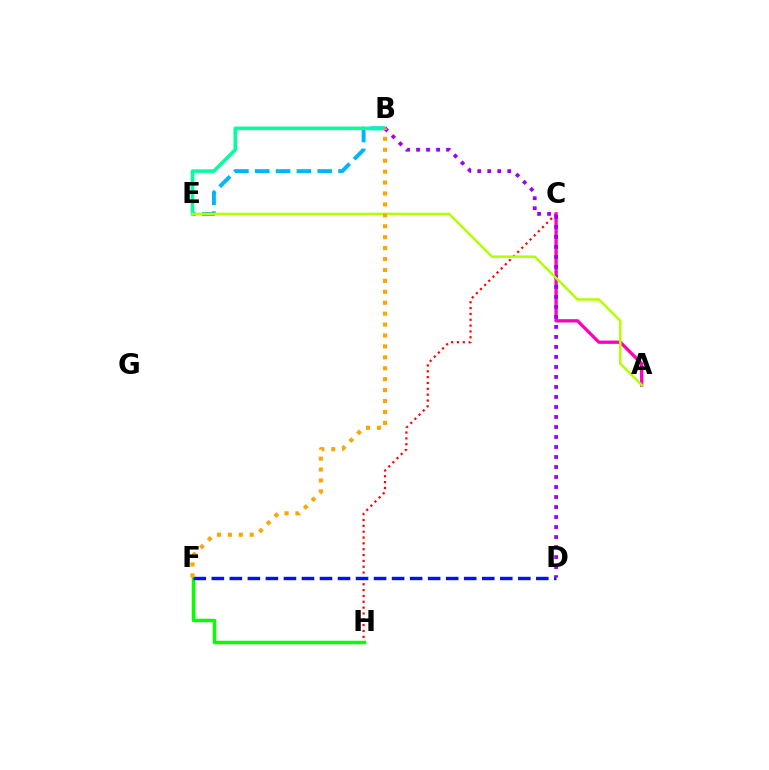{('B', 'E'): [{'color': '#00b5ff', 'line_style': 'dashed', 'thickness': 2.83}, {'color': '#00ff9d', 'line_style': 'solid', 'thickness': 2.57}], ('C', 'H'): [{'color': '#ff0000', 'line_style': 'dotted', 'thickness': 1.59}], ('F', 'H'): [{'color': '#08ff00', 'line_style': 'solid', 'thickness': 2.51}], ('D', 'F'): [{'color': '#0010ff', 'line_style': 'dashed', 'thickness': 2.45}], ('A', 'C'): [{'color': '#ff00bd', 'line_style': 'solid', 'thickness': 2.37}], ('B', 'D'): [{'color': '#9b00ff', 'line_style': 'dotted', 'thickness': 2.72}], ('A', 'E'): [{'color': '#b3ff00', 'line_style': 'solid', 'thickness': 1.79}], ('B', 'F'): [{'color': '#ffa500', 'line_style': 'dotted', 'thickness': 2.97}]}